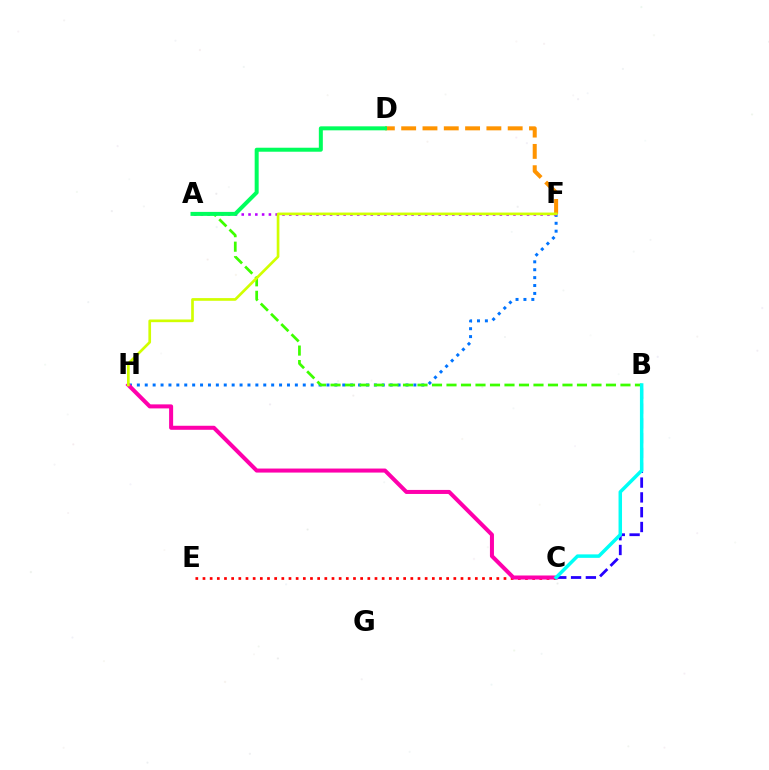{('F', 'H'): [{'color': '#0074ff', 'line_style': 'dotted', 'thickness': 2.15}, {'color': '#d1ff00', 'line_style': 'solid', 'thickness': 1.93}], ('A', 'F'): [{'color': '#b900ff', 'line_style': 'dotted', 'thickness': 1.85}], ('D', 'F'): [{'color': '#ff9400', 'line_style': 'dashed', 'thickness': 2.89}], ('C', 'E'): [{'color': '#ff0000', 'line_style': 'dotted', 'thickness': 1.95}], ('A', 'B'): [{'color': '#3dff00', 'line_style': 'dashed', 'thickness': 1.97}], ('B', 'C'): [{'color': '#2500ff', 'line_style': 'dashed', 'thickness': 2.01}, {'color': '#00fff6', 'line_style': 'solid', 'thickness': 2.51}], ('C', 'H'): [{'color': '#ff00ac', 'line_style': 'solid', 'thickness': 2.9}], ('A', 'D'): [{'color': '#00ff5c', 'line_style': 'solid', 'thickness': 2.87}]}